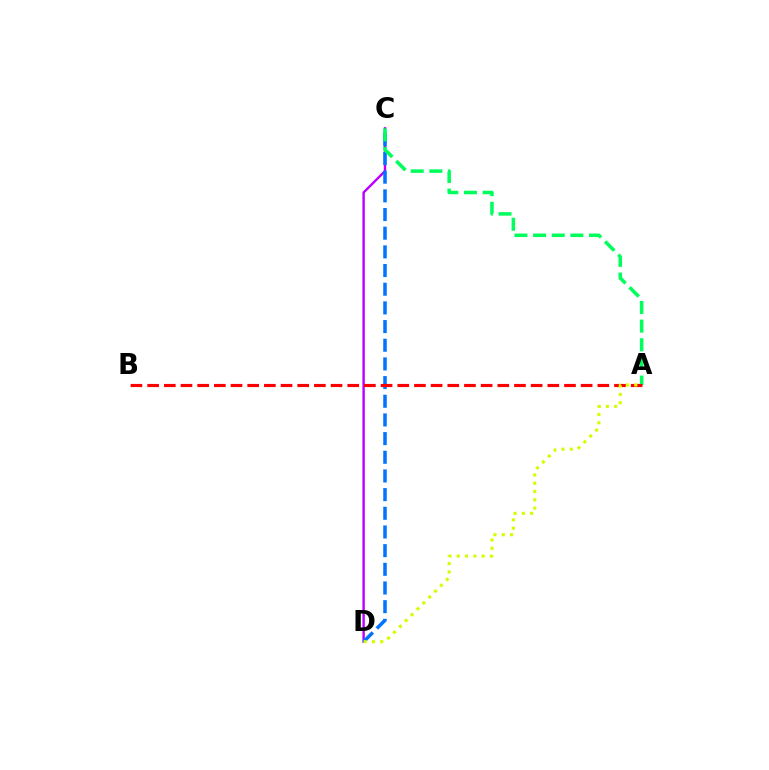{('C', 'D'): [{'color': '#b900ff', 'line_style': 'solid', 'thickness': 1.73}, {'color': '#0074ff', 'line_style': 'dashed', 'thickness': 2.54}], ('A', 'C'): [{'color': '#00ff5c', 'line_style': 'dashed', 'thickness': 2.53}], ('A', 'B'): [{'color': '#ff0000', 'line_style': 'dashed', 'thickness': 2.27}], ('A', 'D'): [{'color': '#d1ff00', 'line_style': 'dotted', 'thickness': 2.25}]}